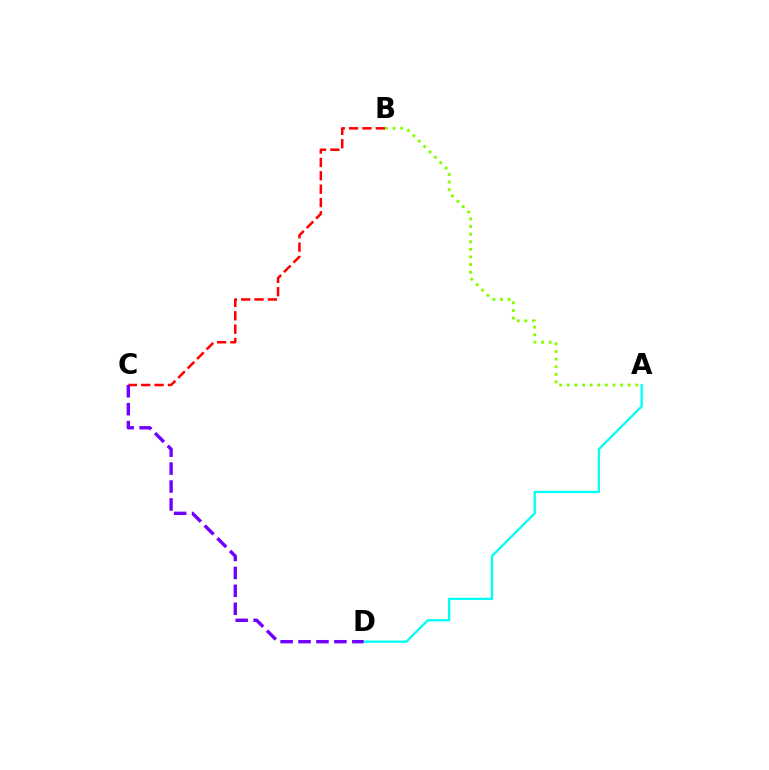{('A', 'D'): [{'color': '#00fff6', 'line_style': 'solid', 'thickness': 1.65}], ('B', 'C'): [{'color': '#ff0000', 'line_style': 'dashed', 'thickness': 1.82}], ('A', 'B'): [{'color': '#84ff00', 'line_style': 'dotted', 'thickness': 2.07}], ('C', 'D'): [{'color': '#7200ff', 'line_style': 'dashed', 'thickness': 2.44}]}